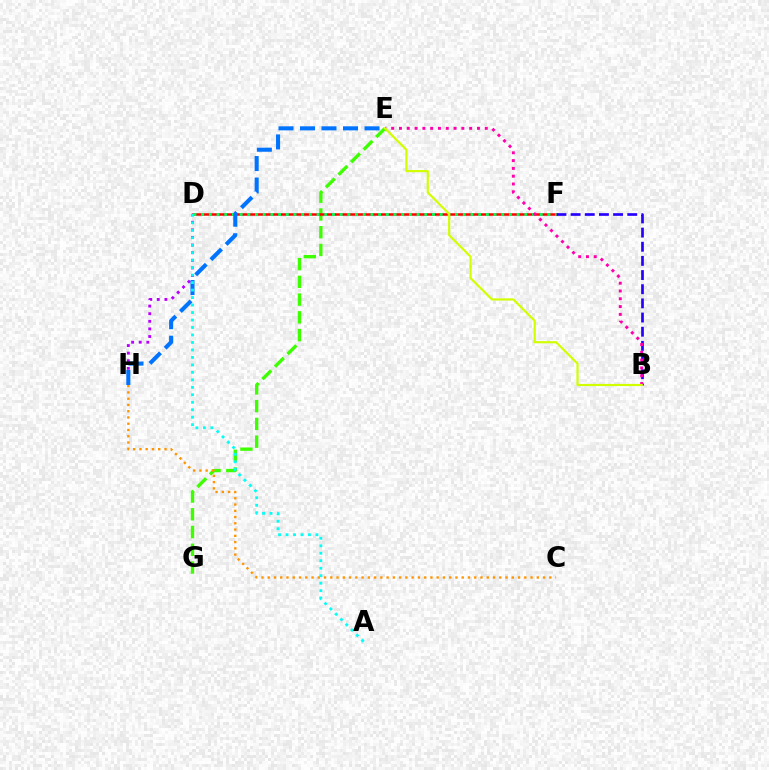{('E', 'G'): [{'color': '#3dff00', 'line_style': 'dashed', 'thickness': 2.41}], ('D', 'F'): [{'color': '#ff0000', 'line_style': 'solid', 'thickness': 1.81}, {'color': '#00ff5c', 'line_style': 'dotted', 'thickness': 2.09}], ('D', 'H'): [{'color': '#b900ff', 'line_style': 'dotted', 'thickness': 2.07}], ('B', 'F'): [{'color': '#2500ff', 'line_style': 'dashed', 'thickness': 1.92}], ('B', 'E'): [{'color': '#ff00ac', 'line_style': 'dotted', 'thickness': 2.12}, {'color': '#d1ff00', 'line_style': 'solid', 'thickness': 1.56}], ('C', 'H'): [{'color': '#ff9400', 'line_style': 'dotted', 'thickness': 1.7}], ('E', 'H'): [{'color': '#0074ff', 'line_style': 'dashed', 'thickness': 2.92}], ('A', 'D'): [{'color': '#00fff6', 'line_style': 'dotted', 'thickness': 2.03}]}